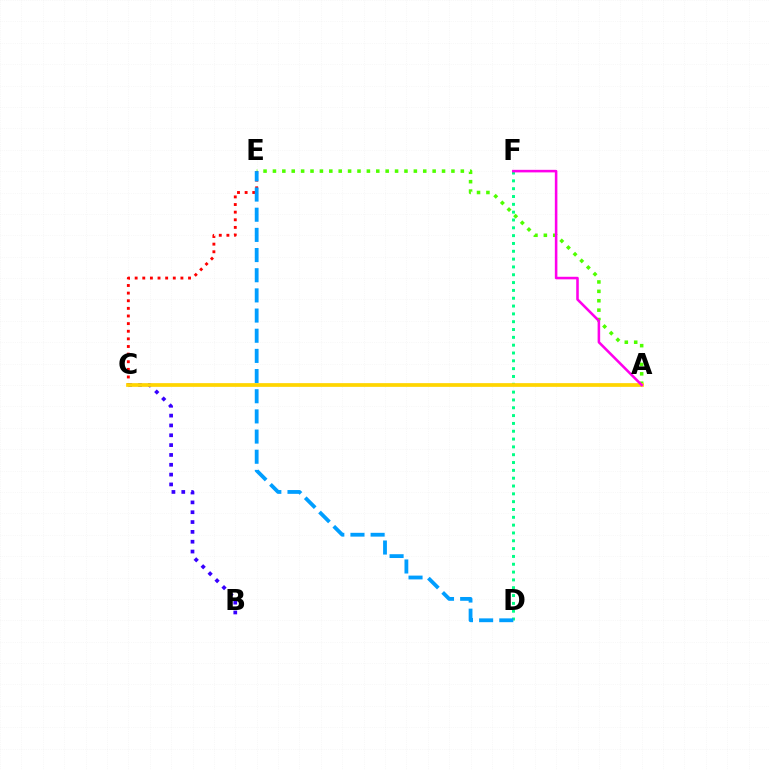{('A', 'E'): [{'color': '#4fff00', 'line_style': 'dotted', 'thickness': 2.55}], ('C', 'E'): [{'color': '#ff0000', 'line_style': 'dotted', 'thickness': 2.07}], ('B', 'C'): [{'color': '#3700ff', 'line_style': 'dotted', 'thickness': 2.67}], ('D', 'F'): [{'color': '#00ff86', 'line_style': 'dotted', 'thickness': 2.13}], ('D', 'E'): [{'color': '#009eff', 'line_style': 'dashed', 'thickness': 2.74}], ('A', 'C'): [{'color': '#ffd500', 'line_style': 'solid', 'thickness': 2.68}], ('A', 'F'): [{'color': '#ff00ed', 'line_style': 'solid', 'thickness': 1.84}]}